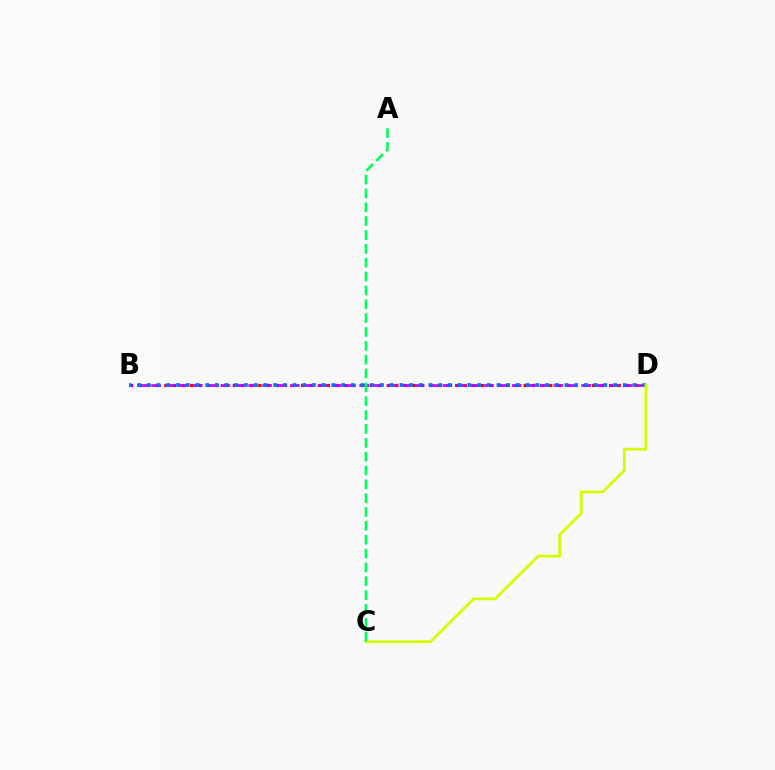{('B', 'D'): [{'color': '#ff0000', 'line_style': 'dotted', 'thickness': 2.32}, {'color': '#b900ff', 'line_style': 'dashed', 'thickness': 1.88}, {'color': '#0074ff', 'line_style': 'dotted', 'thickness': 2.64}], ('C', 'D'): [{'color': '#d1ff00', 'line_style': 'solid', 'thickness': 1.97}], ('A', 'C'): [{'color': '#00ff5c', 'line_style': 'dashed', 'thickness': 1.88}]}